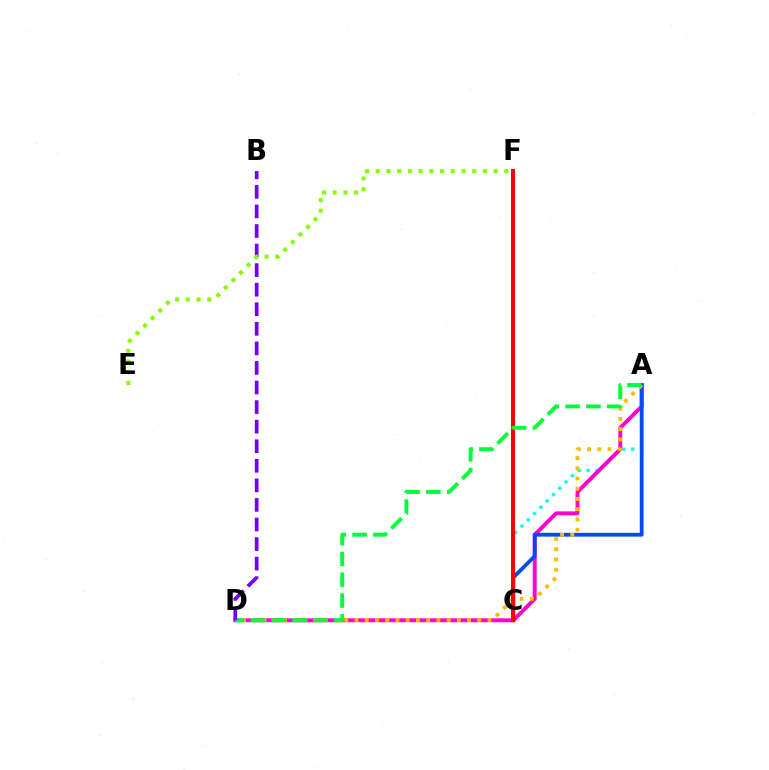{('A', 'C'): [{'color': '#00fff6', 'line_style': 'dotted', 'thickness': 2.42}, {'color': '#004bff', 'line_style': 'solid', 'thickness': 2.73}], ('A', 'D'): [{'color': '#ff00cf', 'line_style': 'solid', 'thickness': 2.81}, {'color': '#ffbd00', 'line_style': 'dotted', 'thickness': 2.78}, {'color': '#00ff39', 'line_style': 'dashed', 'thickness': 2.83}], ('C', 'F'): [{'color': '#ff0000', 'line_style': 'solid', 'thickness': 2.87}], ('B', 'D'): [{'color': '#7200ff', 'line_style': 'dashed', 'thickness': 2.66}], ('E', 'F'): [{'color': '#84ff00', 'line_style': 'dotted', 'thickness': 2.91}]}